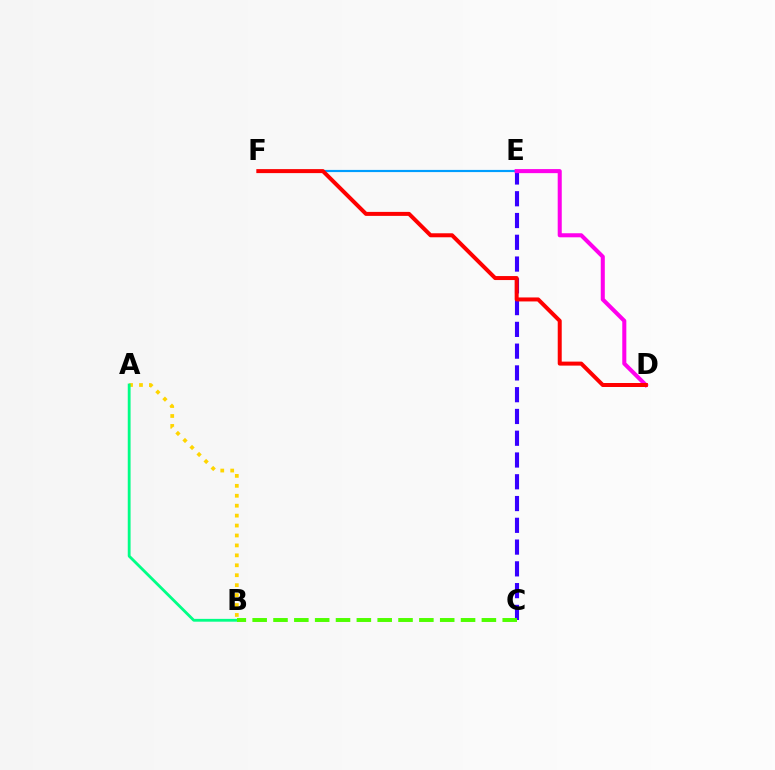{('A', 'B'): [{'color': '#ffd500', 'line_style': 'dotted', 'thickness': 2.7}, {'color': '#00ff86', 'line_style': 'solid', 'thickness': 2.03}], ('E', 'F'): [{'color': '#009eff', 'line_style': 'solid', 'thickness': 1.57}], ('C', 'E'): [{'color': '#3700ff', 'line_style': 'dashed', 'thickness': 2.96}], ('D', 'E'): [{'color': '#ff00ed', 'line_style': 'solid', 'thickness': 2.92}], ('B', 'C'): [{'color': '#4fff00', 'line_style': 'dashed', 'thickness': 2.83}], ('D', 'F'): [{'color': '#ff0000', 'line_style': 'solid', 'thickness': 2.88}]}